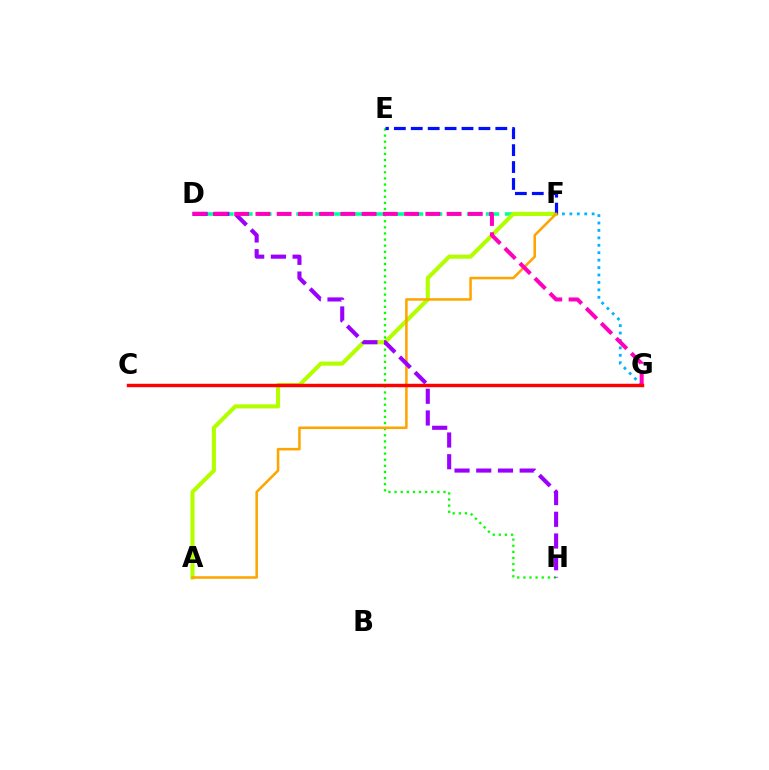{('D', 'F'): [{'color': '#00ff9d', 'line_style': 'dashed', 'thickness': 2.58}], ('F', 'G'): [{'color': '#00b5ff', 'line_style': 'dotted', 'thickness': 2.02}], ('A', 'F'): [{'color': '#b3ff00', 'line_style': 'solid', 'thickness': 2.95}, {'color': '#ffa500', 'line_style': 'solid', 'thickness': 1.83}], ('E', 'H'): [{'color': '#08ff00', 'line_style': 'dotted', 'thickness': 1.66}], ('E', 'F'): [{'color': '#0010ff', 'line_style': 'dashed', 'thickness': 2.3}], ('D', 'H'): [{'color': '#9b00ff', 'line_style': 'dashed', 'thickness': 2.95}], ('D', 'G'): [{'color': '#ff00bd', 'line_style': 'dashed', 'thickness': 2.89}], ('C', 'G'): [{'color': '#ff0000', 'line_style': 'solid', 'thickness': 2.47}]}